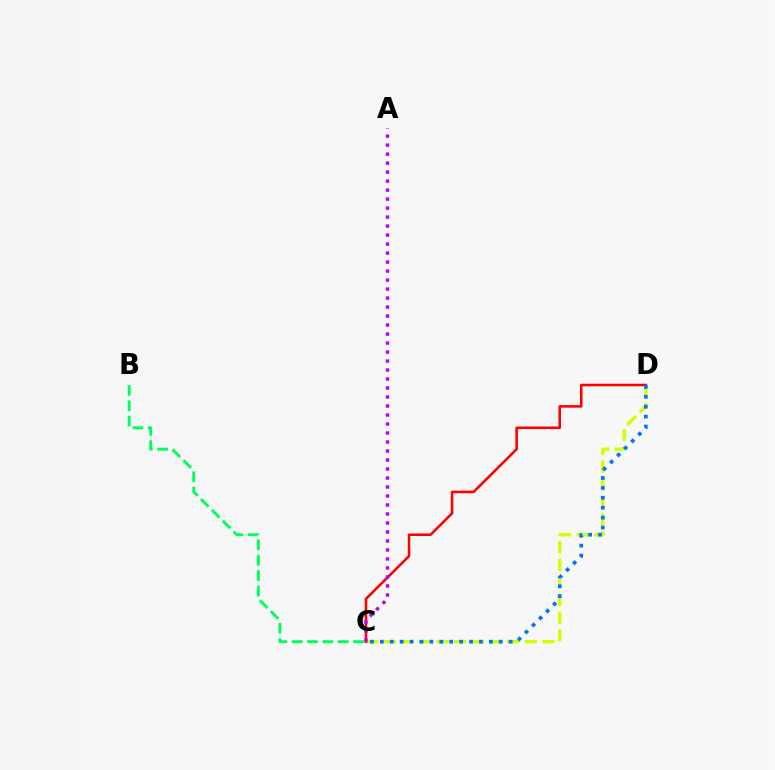{('C', 'D'): [{'color': '#d1ff00', 'line_style': 'dashed', 'thickness': 2.4}, {'color': '#ff0000', 'line_style': 'solid', 'thickness': 1.85}, {'color': '#0074ff', 'line_style': 'dotted', 'thickness': 2.69}], ('A', 'C'): [{'color': '#b900ff', 'line_style': 'dotted', 'thickness': 2.44}], ('B', 'C'): [{'color': '#00ff5c', 'line_style': 'dashed', 'thickness': 2.09}]}